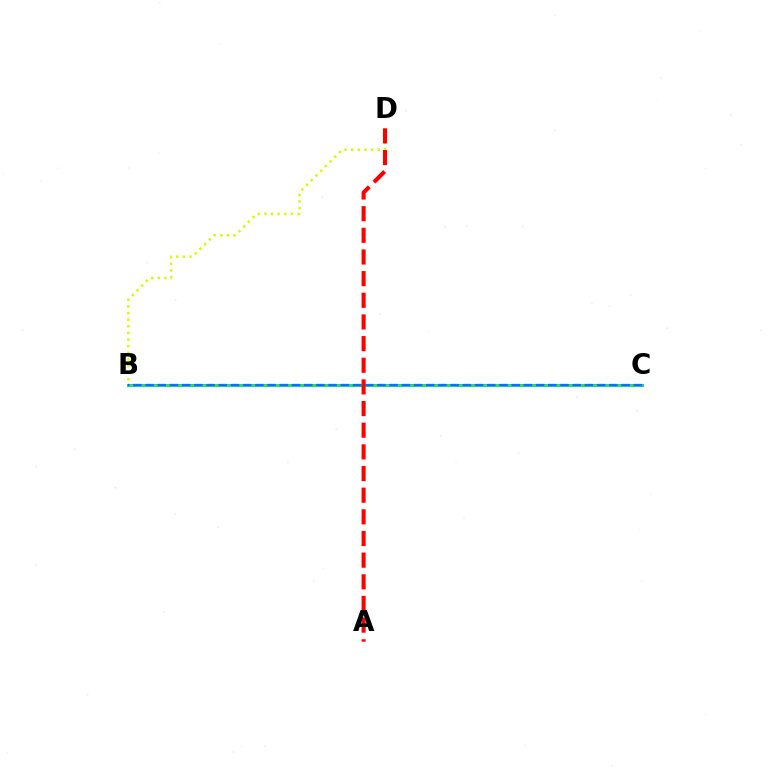{('B', 'D'): [{'color': '#d1ff00', 'line_style': 'dotted', 'thickness': 1.8}], ('B', 'C'): [{'color': '#b900ff', 'line_style': 'solid', 'thickness': 1.98}, {'color': '#00ff5c', 'line_style': 'solid', 'thickness': 1.83}, {'color': '#0074ff', 'line_style': 'dashed', 'thickness': 1.66}], ('A', 'D'): [{'color': '#ff0000', 'line_style': 'dashed', 'thickness': 2.94}]}